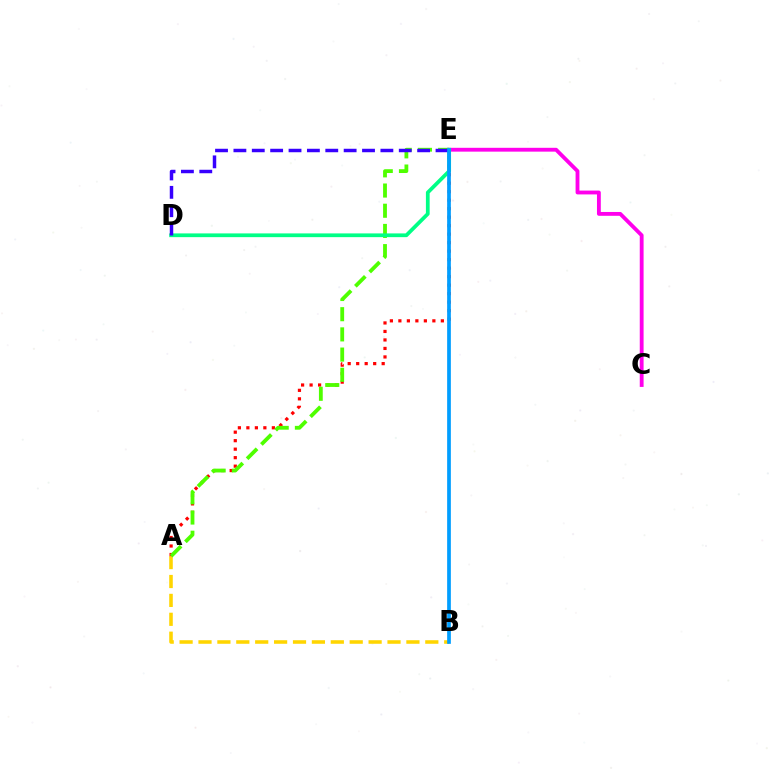{('A', 'B'): [{'color': '#ffd500', 'line_style': 'dashed', 'thickness': 2.57}], ('A', 'E'): [{'color': '#ff0000', 'line_style': 'dotted', 'thickness': 2.31}, {'color': '#4fff00', 'line_style': 'dashed', 'thickness': 2.74}], ('C', 'E'): [{'color': '#ff00ed', 'line_style': 'solid', 'thickness': 2.76}], ('D', 'E'): [{'color': '#00ff86', 'line_style': 'solid', 'thickness': 2.7}, {'color': '#3700ff', 'line_style': 'dashed', 'thickness': 2.5}], ('B', 'E'): [{'color': '#009eff', 'line_style': 'solid', 'thickness': 2.67}]}